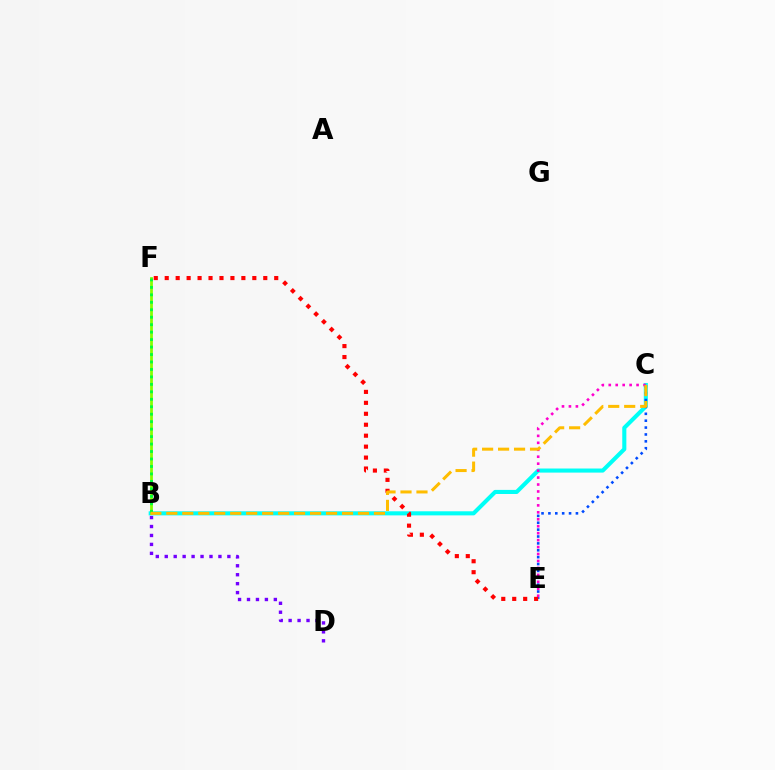{('B', 'C'): [{'color': '#00fff6', 'line_style': 'solid', 'thickness': 2.94}, {'color': '#ffbd00', 'line_style': 'dashed', 'thickness': 2.17}], ('C', 'E'): [{'color': '#ff00cf', 'line_style': 'dotted', 'thickness': 1.89}, {'color': '#004bff', 'line_style': 'dotted', 'thickness': 1.87}], ('B', 'D'): [{'color': '#7200ff', 'line_style': 'dotted', 'thickness': 2.43}], ('E', 'F'): [{'color': '#ff0000', 'line_style': 'dotted', 'thickness': 2.98}], ('B', 'F'): [{'color': '#84ff00', 'line_style': 'solid', 'thickness': 1.99}, {'color': '#00ff39', 'line_style': 'dotted', 'thickness': 2.03}]}